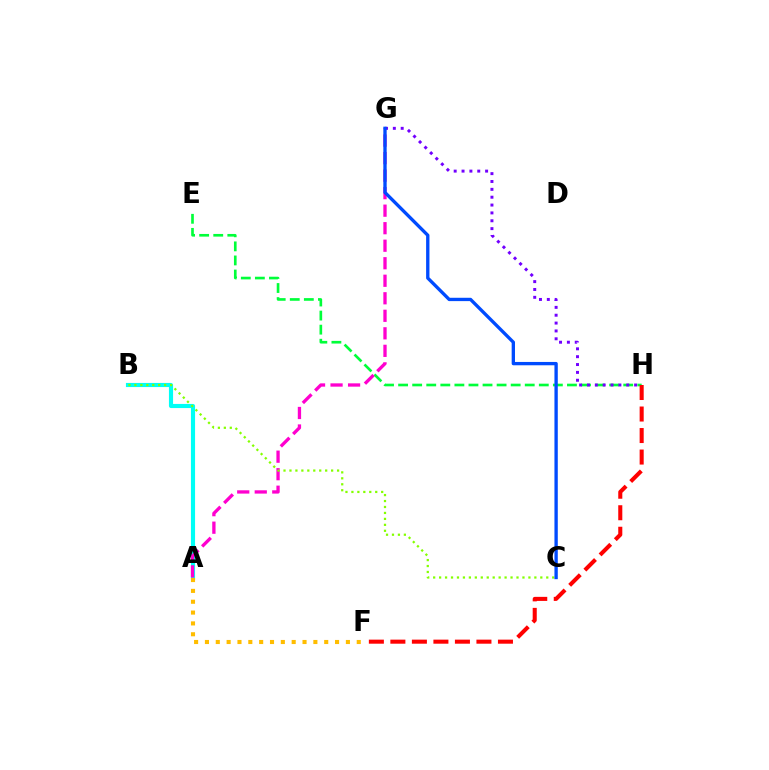{('E', 'H'): [{'color': '#00ff39', 'line_style': 'dashed', 'thickness': 1.91}], ('A', 'B'): [{'color': '#00fff6', 'line_style': 'solid', 'thickness': 2.97}], ('A', 'G'): [{'color': '#ff00cf', 'line_style': 'dashed', 'thickness': 2.38}], ('G', 'H'): [{'color': '#7200ff', 'line_style': 'dotted', 'thickness': 2.13}], ('B', 'C'): [{'color': '#84ff00', 'line_style': 'dotted', 'thickness': 1.62}], ('C', 'G'): [{'color': '#004bff', 'line_style': 'solid', 'thickness': 2.4}], ('F', 'H'): [{'color': '#ff0000', 'line_style': 'dashed', 'thickness': 2.92}], ('A', 'F'): [{'color': '#ffbd00', 'line_style': 'dotted', 'thickness': 2.95}]}